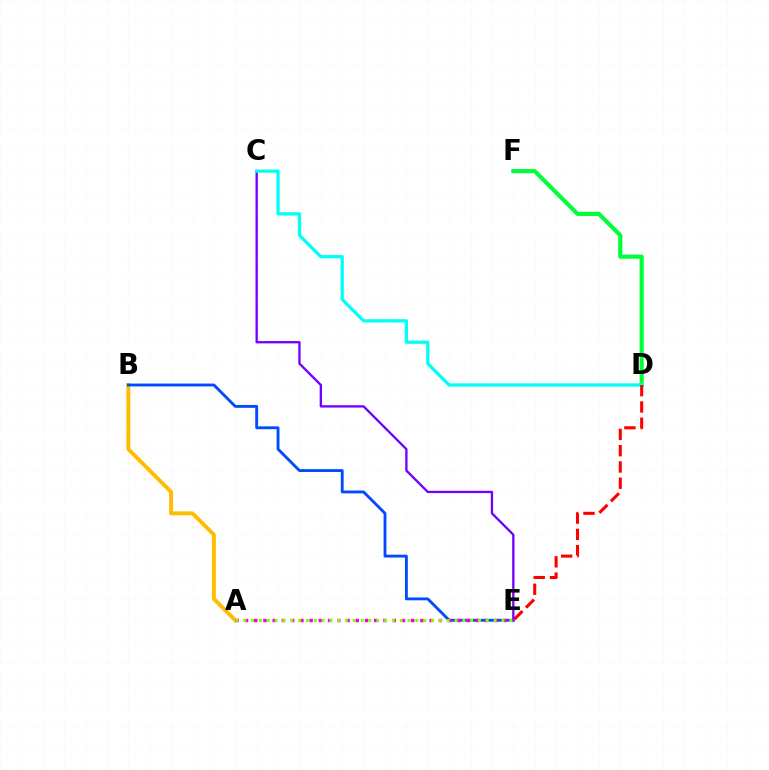{('C', 'E'): [{'color': '#7200ff', 'line_style': 'solid', 'thickness': 1.68}], ('D', 'F'): [{'color': '#00ff39', 'line_style': 'solid', 'thickness': 2.98}], ('A', 'B'): [{'color': '#ffbd00', 'line_style': 'solid', 'thickness': 2.82}], ('C', 'D'): [{'color': '#00fff6', 'line_style': 'solid', 'thickness': 2.34}], ('B', 'E'): [{'color': '#004bff', 'line_style': 'solid', 'thickness': 2.06}], ('A', 'E'): [{'color': '#ff00cf', 'line_style': 'dotted', 'thickness': 2.51}, {'color': '#84ff00', 'line_style': 'dotted', 'thickness': 2.13}], ('D', 'E'): [{'color': '#ff0000', 'line_style': 'dashed', 'thickness': 2.21}]}